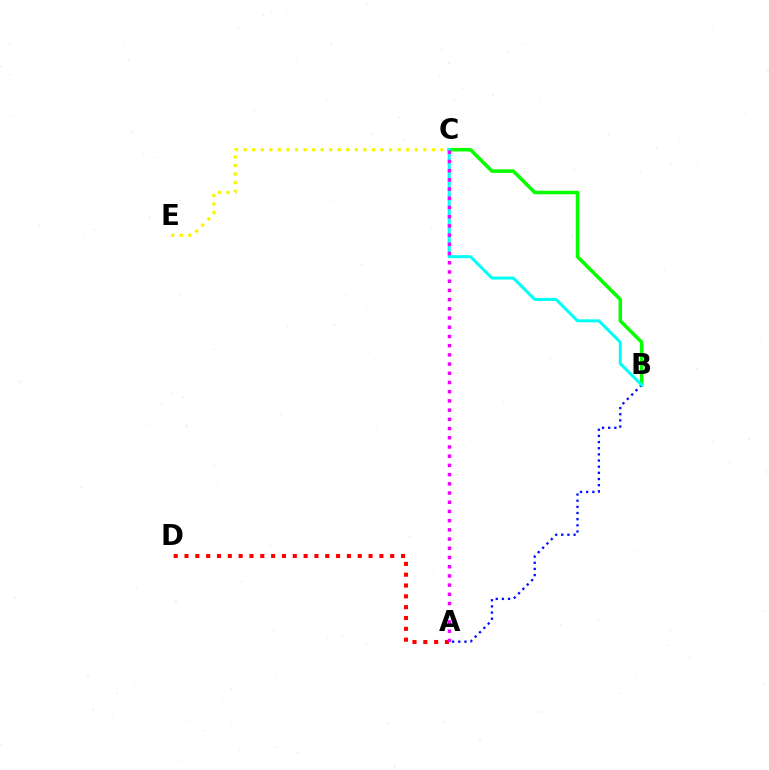{('B', 'C'): [{'color': '#08ff00', 'line_style': 'solid', 'thickness': 2.54}, {'color': '#00fff6', 'line_style': 'solid', 'thickness': 2.17}], ('C', 'E'): [{'color': '#fcf500', 'line_style': 'dotted', 'thickness': 2.32}], ('A', 'D'): [{'color': '#ff0000', 'line_style': 'dotted', 'thickness': 2.94}], ('A', 'B'): [{'color': '#0010ff', 'line_style': 'dotted', 'thickness': 1.67}], ('A', 'C'): [{'color': '#ee00ff', 'line_style': 'dotted', 'thickness': 2.5}]}